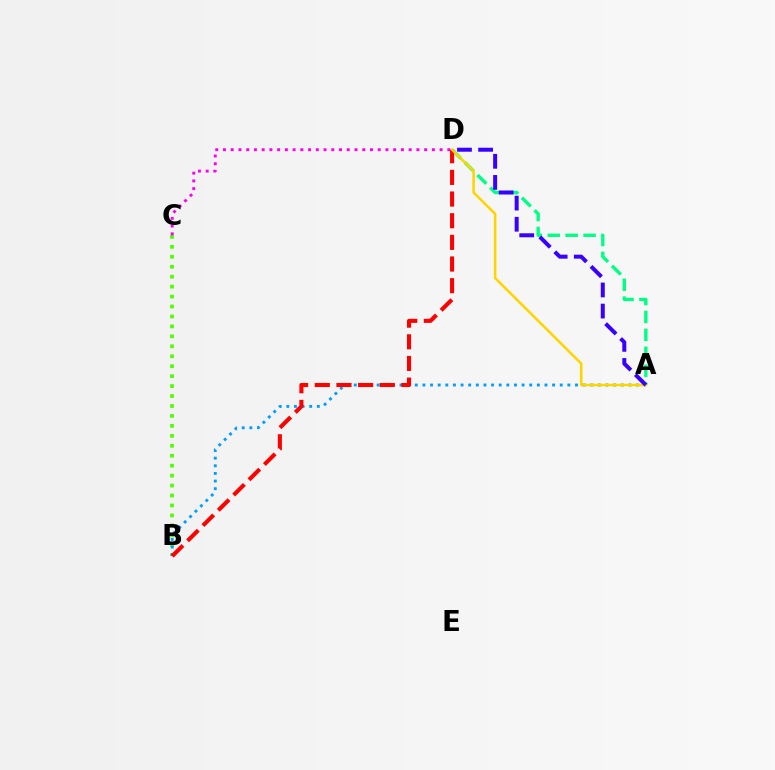{('A', 'D'): [{'color': '#00ff86', 'line_style': 'dashed', 'thickness': 2.43}, {'color': '#ffd500', 'line_style': 'solid', 'thickness': 1.83}, {'color': '#3700ff', 'line_style': 'dashed', 'thickness': 2.87}], ('B', 'C'): [{'color': '#4fff00', 'line_style': 'dotted', 'thickness': 2.7}], ('A', 'B'): [{'color': '#009eff', 'line_style': 'dotted', 'thickness': 2.07}], ('B', 'D'): [{'color': '#ff0000', 'line_style': 'dashed', 'thickness': 2.94}], ('C', 'D'): [{'color': '#ff00ed', 'line_style': 'dotted', 'thickness': 2.1}]}